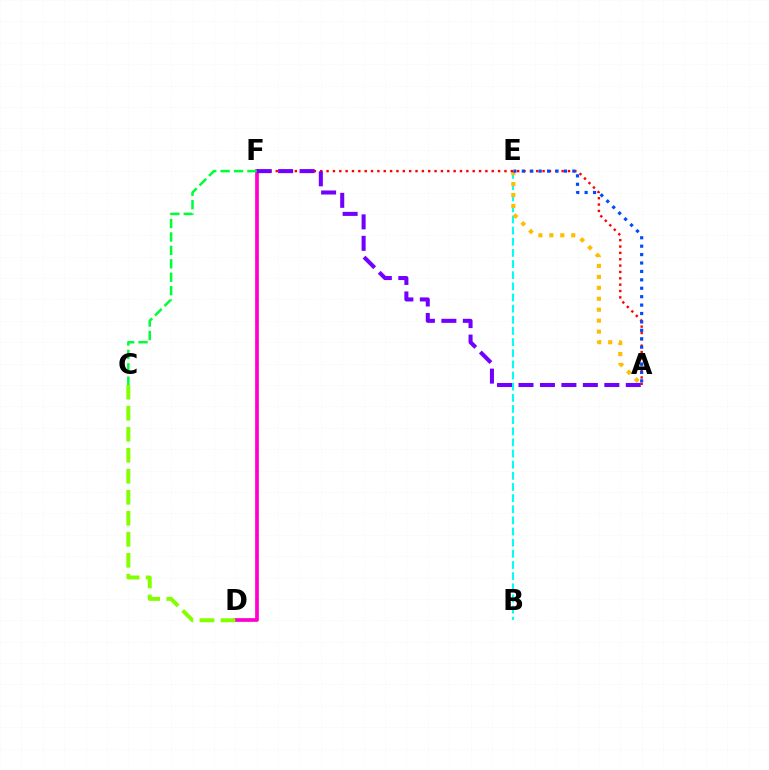{('D', 'F'): [{'color': '#ff00cf', 'line_style': 'solid', 'thickness': 2.67}], ('B', 'E'): [{'color': '#00fff6', 'line_style': 'dashed', 'thickness': 1.51}], ('A', 'E'): [{'color': '#ffbd00', 'line_style': 'dotted', 'thickness': 2.97}, {'color': '#004bff', 'line_style': 'dotted', 'thickness': 2.29}], ('A', 'F'): [{'color': '#ff0000', 'line_style': 'dotted', 'thickness': 1.73}, {'color': '#7200ff', 'line_style': 'dashed', 'thickness': 2.92}], ('C', 'F'): [{'color': '#00ff39', 'line_style': 'dashed', 'thickness': 1.82}], ('C', 'D'): [{'color': '#84ff00', 'line_style': 'dashed', 'thickness': 2.85}]}